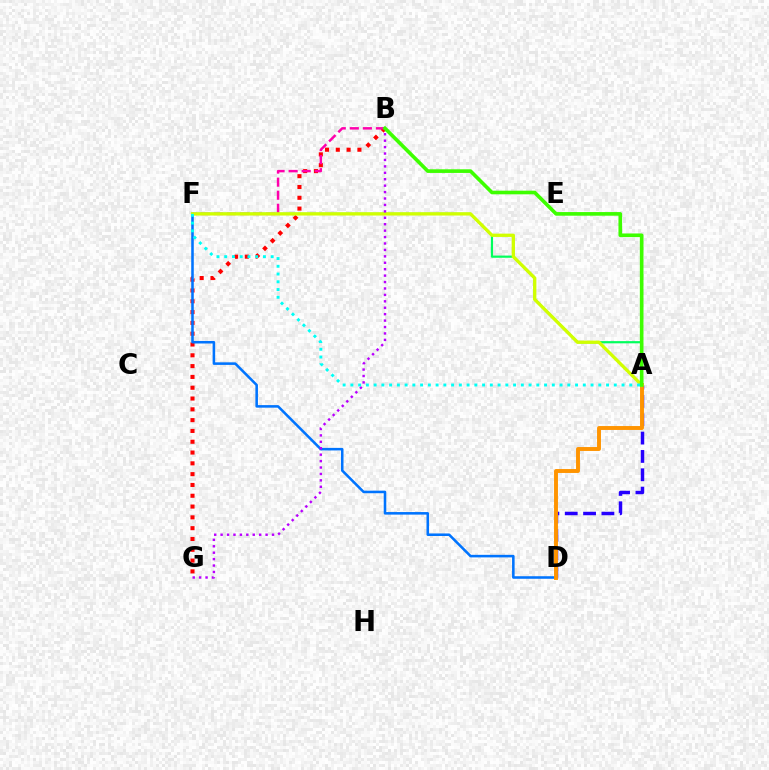{('B', 'G'): [{'color': '#ff0000', 'line_style': 'dotted', 'thickness': 2.94}, {'color': '#b900ff', 'line_style': 'dotted', 'thickness': 1.75}], ('A', 'D'): [{'color': '#2500ff', 'line_style': 'dashed', 'thickness': 2.49}, {'color': '#ff9400', 'line_style': 'solid', 'thickness': 2.82}], ('D', 'F'): [{'color': '#0074ff', 'line_style': 'solid', 'thickness': 1.84}], ('B', 'F'): [{'color': '#ff00ac', 'line_style': 'dashed', 'thickness': 1.77}], ('A', 'F'): [{'color': '#00ff5c', 'line_style': 'solid', 'thickness': 1.59}, {'color': '#d1ff00', 'line_style': 'solid', 'thickness': 2.38}, {'color': '#00fff6', 'line_style': 'dotted', 'thickness': 2.1}], ('A', 'B'): [{'color': '#3dff00', 'line_style': 'solid', 'thickness': 2.62}]}